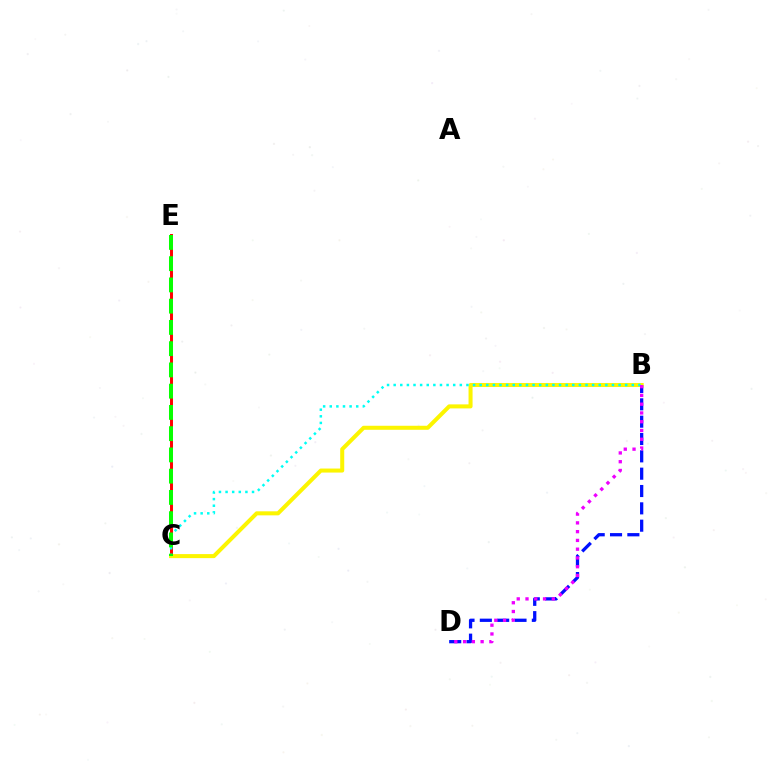{('B', 'D'): [{'color': '#0010ff', 'line_style': 'dashed', 'thickness': 2.36}, {'color': '#ee00ff', 'line_style': 'dotted', 'thickness': 2.38}], ('C', 'E'): [{'color': '#ff0000', 'line_style': 'solid', 'thickness': 2.13}, {'color': '#08ff00', 'line_style': 'dashed', 'thickness': 2.89}], ('B', 'C'): [{'color': '#fcf500', 'line_style': 'solid', 'thickness': 2.9}, {'color': '#00fff6', 'line_style': 'dotted', 'thickness': 1.8}]}